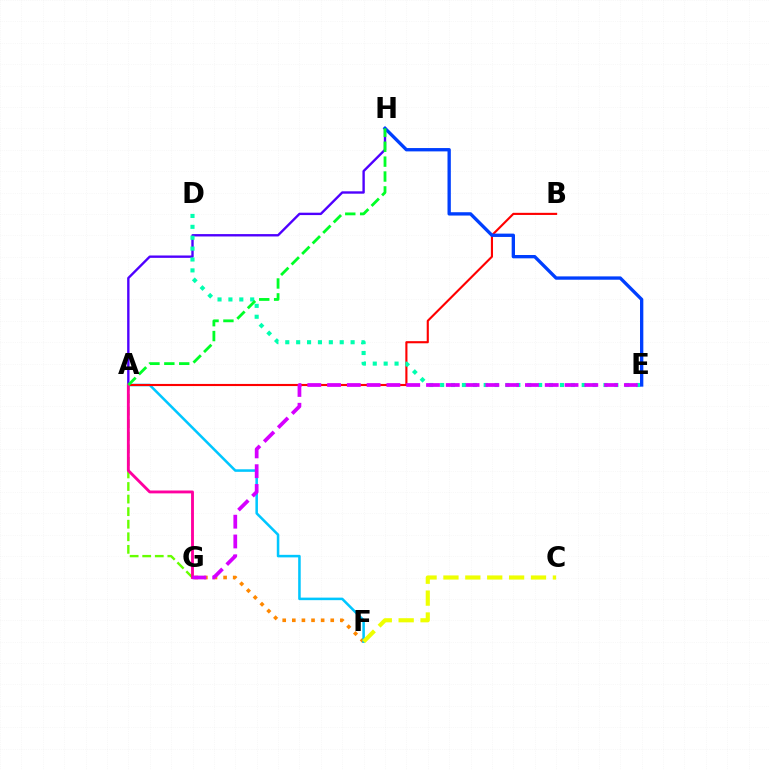{('F', 'G'): [{'color': '#ff8800', 'line_style': 'dotted', 'thickness': 2.61}], ('A', 'F'): [{'color': '#00c7ff', 'line_style': 'solid', 'thickness': 1.83}], ('A', 'H'): [{'color': '#4f00ff', 'line_style': 'solid', 'thickness': 1.71}, {'color': '#00ff27', 'line_style': 'dashed', 'thickness': 2.02}], ('A', 'G'): [{'color': '#66ff00', 'line_style': 'dashed', 'thickness': 1.71}, {'color': '#ff00a0', 'line_style': 'solid', 'thickness': 2.06}], ('A', 'B'): [{'color': '#ff0000', 'line_style': 'solid', 'thickness': 1.53}], ('D', 'E'): [{'color': '#00ffaf', 'line_style': 'dotted', 'thickness': 2.96}], ('E', 'H'): [{'color': '#003fff', 'line_style': 'solid', 'thickness': 2.4}], ('C', 'F'): [{'color': '#eeff00', 'line_style': 'dashed', 'thickness': 2.97}], ('E', 'G'): [{'color': '#d600ff', 'line_style': 'dashed', 'thickness': 2.69}]}